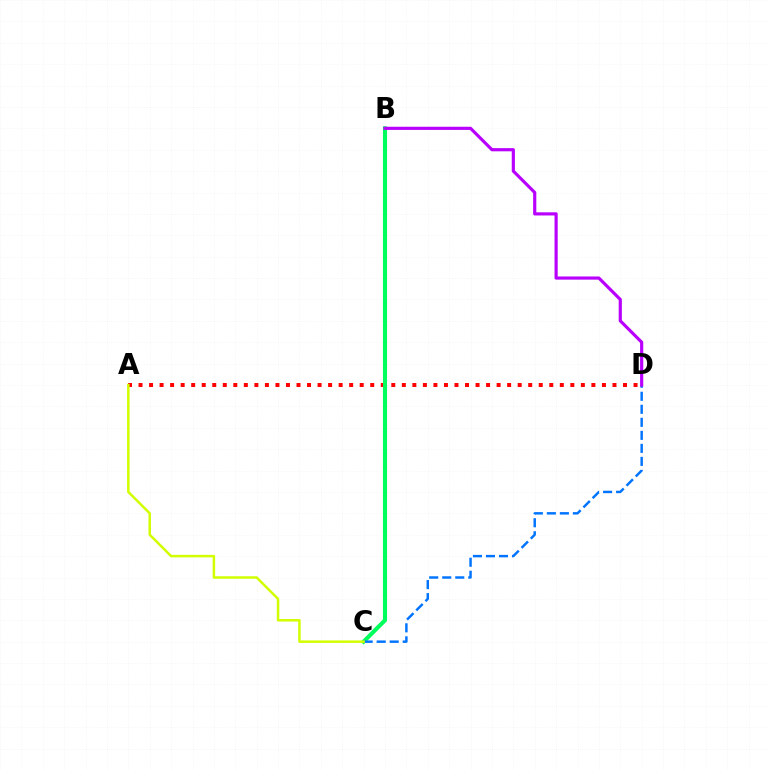{('A', 'D'): [{'color': '#ff0000', 'line_style': 'dotted', 'thickness': 2.86}], ('B', 'C'): [{'color': '#00ff5c', 'line_style': 'solid', 'thickness': 2.95}], ('C', 'D'): [{'color': '#0074ff', 'line_style': 'dashed', 'thickness': 1.77}], ('A', 'C'): [{'color': '#d1ff00', 'line_style': 'solid', 'thickness': 1.81}], ('B', 'D'): [{'color': '#b900ff', 'line_style': 'solid', 'thickness': 2.28}]}